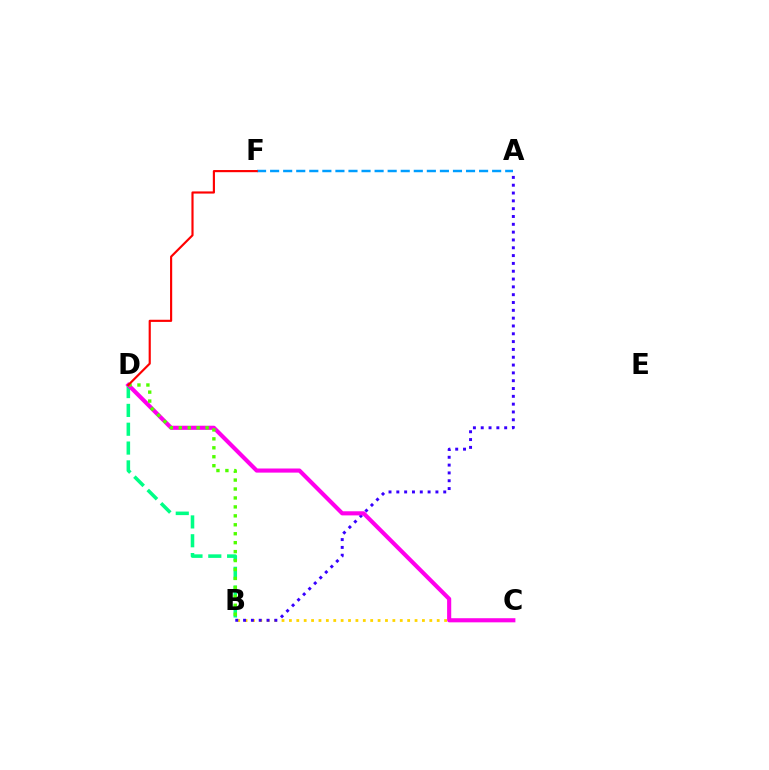{('B', 'C'): [{'color': '#ffd500', 'line_style': 'dotted', 'thickness': 2.01}], ('A', 'F'): [{'color': '#009eff', 'line_style': 'dashed', 'thickness': 1.77}], ('B', 'D'): [{'color': '#00ff86', 'line_style': 'dashed', 'thickness': 2.56}, {'color': '#4fff00', 'line_style': 'dotted', 'thickness': 2.43}], ('A', 'B'): [{'color': '#3700ff', 'line_style': 'dotted', 'thickness': 2.12}], ('C', 'D'): [{'color': '#ff00ed', 'line_style': 'solid', 'thickness': 2.96}], ('D', 'F'): [{'color': '#ff0000', 'line_style': 'solid', 'thickness': 1.55}]}